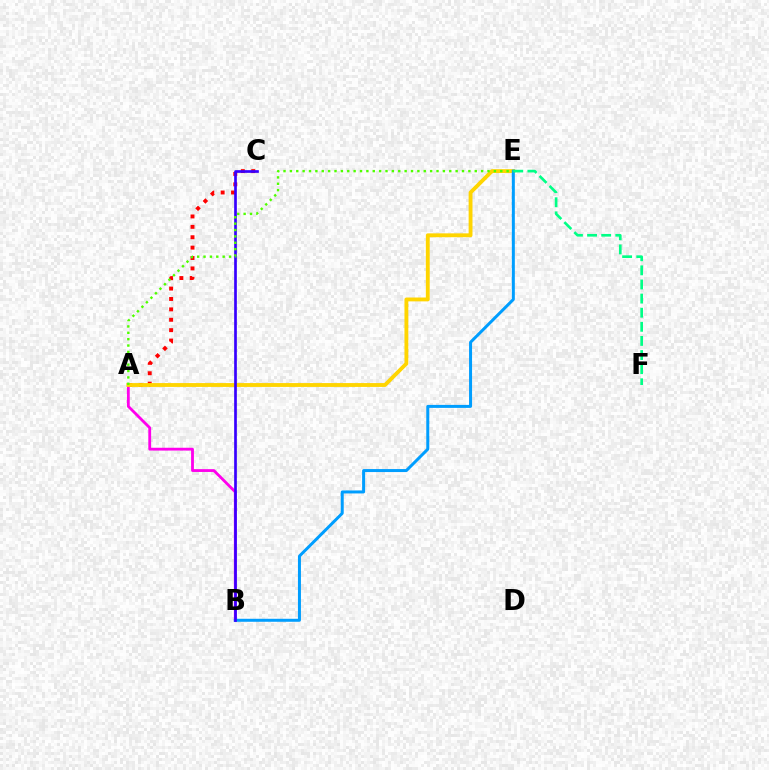{('A', 'C'): [{'color': '#ff0000', 'line_style': 'dotted', 'thickness': 2.82}], ('A', 'B'): [{'color': '#ff00ed', 'line_style': 'solid', 'thickness': 2.03}], ('A', 'E'): [{'color': '#ffd500', 'line_style': 'solid', 'thickness': 2.78}, {'color': '#4fff00', 'line_style': 'dotted', 'thickness': 1.73}], ('B', 'E'): [{'color': '#009eff', 'line_style': 'solid', 'thickness': 2.16}], ('B', 'C'): [{'color': '#3700ff', 'line_style': 'solid', 'thickness': 1.94}], ('E', 'F'): [{'color': '#00ff86', 'line_style': 'dashed', 'thickness': 1.92}]}